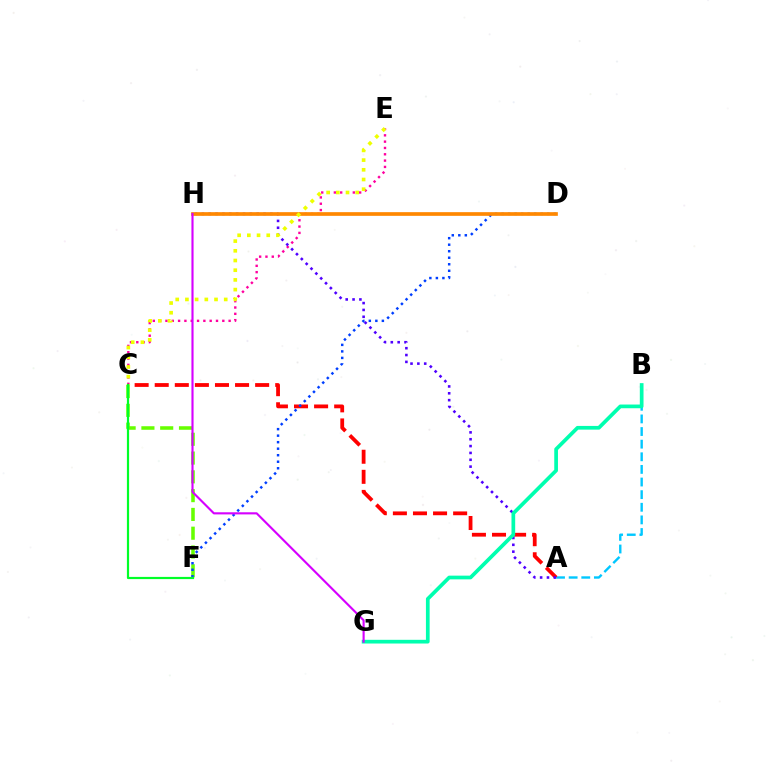{('A', 'B'): [{'color': '#00c7ff', 'line_style': 'dashed', 'thickness': 1.71}], ('C', 'E'): [{'color': '#ff00a0', 'line_style': 'dotted', 'thickness': 1.72}, {'color': '#eeff00', 'line_style': 'dotted', 'thickness': 2.64}], ('A', 'C'): [{'color': '#ff0000', 'line_style': 'dashed', 'thickness': 2.73}], ('A', 'H'): [{'color': '#4f00ff', 'line_style': 'dotted', 'thickness': 1.86}], ('B', 'G'): [{'color': '#00ffaf', 'line_style': 'solid', 'thickness': 2.67}], ('C', 'F'): [{'color': '#66ff00', 'line_style': 'dashed', 'thickness': 2.55}, {'color': '#00ff27', 'line_style': 'solid', 'thickness': 1.58}], ('D', 'F'): [{'color': '#003fff', 'line_style': 'dotted', 'thickness': 1.77}], ('D', 'H'): [{'color': '#ff8800', 'line_style': 'solid', 'thickness': 2.65}], ('G', 'H'): [{'color': '#d600ff', 'line_style': 'solid', 'thickness': 1.53}]}